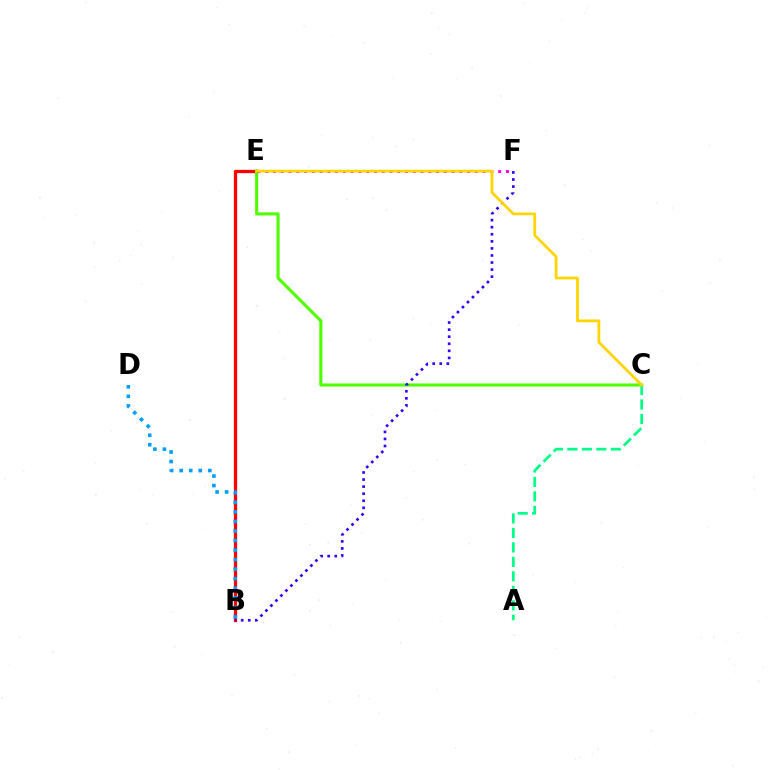{('B', 'E'): [{'color': '#ff0000', 'line_style': 'solid', 'thickness': 2.36}], ('B', 'D'): [{'color': '#009eff', 'line_style': 'dotted', 'thickness': 2.59}], ('C', 'E'): [{'color': '#4fff00', 'line_style': 'solid', 'thickness': 2.22}, {'color': '#ffd500', 'line_style': 'solid', 'thickness': 1.99}], ('E', 'F'): [{'color': '#ff00ed', 'line_style': 'dotted', 'thickness': 2.11}], ('B', 'F'): [{'color': '#3700ff', 'line_style': 'dotted', 'thickness': 1.92}], ('A', 'C'): [{'color': '#00ff86', 'line_style': 'dashed', 'thickness': 1.97}]}